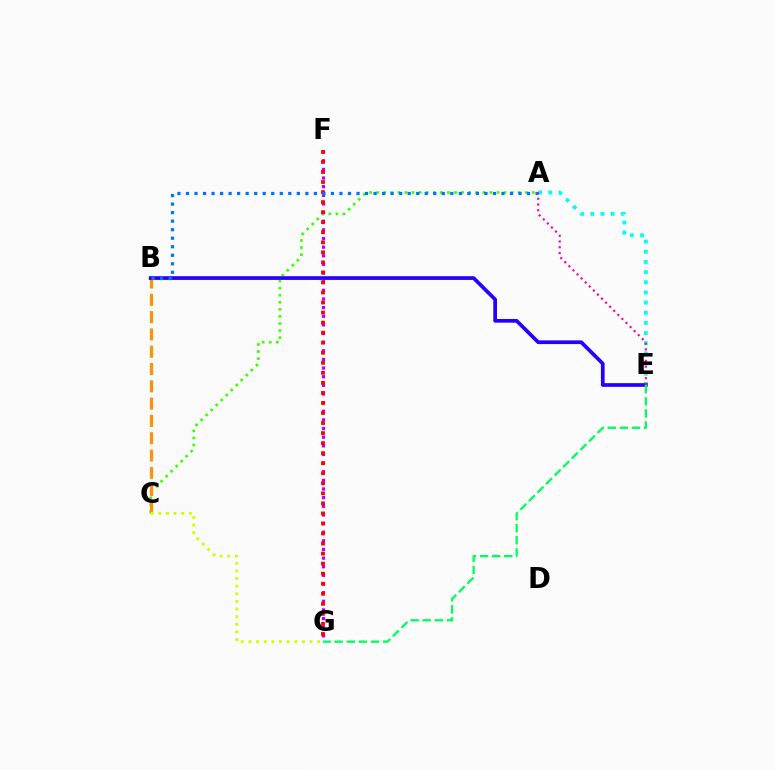{('A', 'C'): [{'color': '#3dff00', 'line_style': 'dotted', 'thickness': 1.92}], ('F', 'G'): [{'color': '#b900ff', 'line_style': 'dotted', 'thickness': 2.35}, {'color': '#ff0000', 'line_style': 'dotted', 'thickness': 2.73}], ('A', 'E'): [{'color': '#00fff6', 'line_style': 'dotted', 'thickness': 2.76}, {'color': '#ff00ac', 'line_style': 'dotted', 'thickness': 1.56}], ('B', 'C'): [{'color': '#ff9400', 'line_style': 'dashed', 'thickness': 2.35}], ('B', 'E'): [{'color': '#2500ff', 'line_style': 'solid', 'thickness': 2.67}], ('E', 'G'): [{'color': '#00ff5c', 'line_style': 'dashed', 'thickness': 1.64}], ('A', 'B'): [{'color': '#0074ff', 'line_style': 'dotted', 'thickness': 2.32}], ('C', 'G'): [{'color': '#d1ff00', 'line_style': 'dotted', 'thickness': 2.07}]}